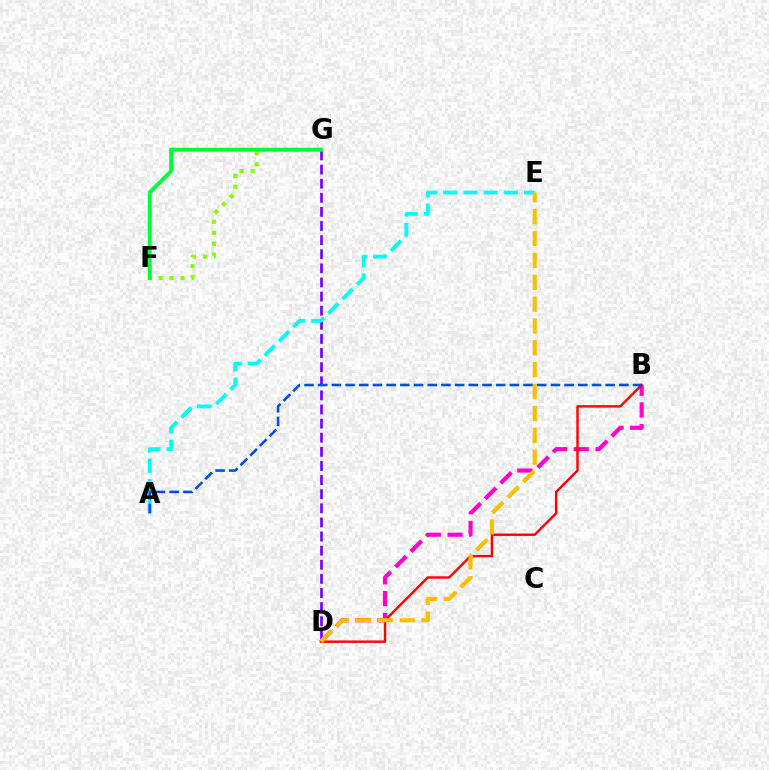{('D', 'G'): [{'color': '#7200ff', 'line_style': 'dashed', 'thickness': 1.92}], ('B', 'D'): [{'color': '#ff00cf', 'line_style': 'dashed', 'thickness': 2.96}, {'color': '#ff0000', 'line_style': 'solid', 'thickness': 1.72}], ('A', 'E'): [{'color': '#00fff6', 'line_style': 'dashed', 'thickness': 2.75}], ('F', 'G'): [{'color': '#84ff00', 'line_style': 'dotted', 'thickness': 2.98}, {'color': '#00ff39', 'line_style': 'solid', 'thickness': 2.79}], ('A', 'B'): [{'color': '#004bff', 'line_style': 'dashed', 'thickness': 1.86}], ('D', 'E'): [{'color': '#ffbd00', 'line_style': 'dashed', 'thickness': 2.97}]}